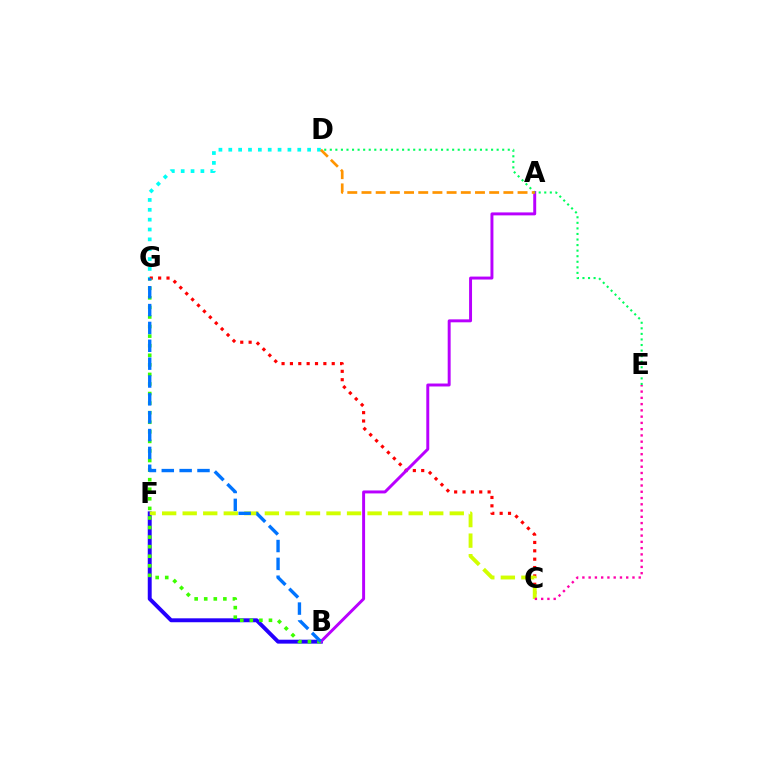{('B', 'F'): [{'color': '#2500ff', 'line_style': 'solid', 'thickness': 2.82}], ('D', 'G'): [{'color': '#00fff6', 'line_style': 'dotted', 'thickness': 2.68}], ('C', 'G'): [{'color': '#ff0000', 'line_style': 'dotted', 'thickness': 2.27}], ('C', 'F'): [{'color': '#d1ff00', 'line_style': 'dashed', 'thickness': 2.79}], ('A', 'B'): [{'color': '#b900ff', 'line_style': 'solid', 'thickness': 2.12}], ('B', 'G'): [{'color': '#3dff00', 'line_style': 'dotted', 'thickness': 2.6}, {'color': '#0074ff', 'line_style': 'dashed', 'thickness': 2.43}], ('D', 'E'): [{'color': '#00ff5c', 'line_style': 'dotted', 'thickness': 1.51}], ('A', 'D'): [{'color': '#ff9400', 'line_style': 'dashed', 'thickness': 1.93}], ('C', 'E'): [{'color': '#ff00ac', 'line_style': 'dotted', 'thickness': 1.7}]}